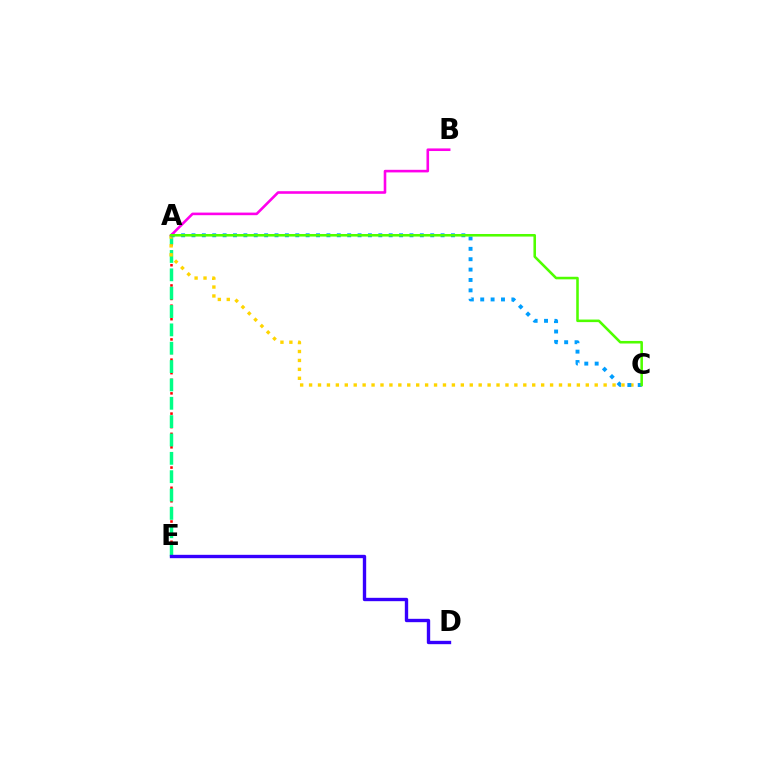{('A', 'E'): [{'color': '#ff0000', 'line_style': 'dotted', 'thickness': 1.83}, {'color': '#00ff86', 'line_style': 'dashed', 'thickness': 2.49}], ('D', 'E'): [{'color': '#3700ff', 'line_style': 'solid', 'thickness': 2.42}], ('A', 'C'): [{'color': '#ffd500', 'line_style': 'dotted', 'thickness': 2.43}, {'color': '#009eff', 'line_style': 'dotted', 'thickness': 2.82}, {'color': '#4fff00', 'line_style': 'solid', 'thickness': 1.85}], ('A', 'B'): [{'color': '#ff00ed', 'line_style': 'solid', 'thickness': 1.87}]}